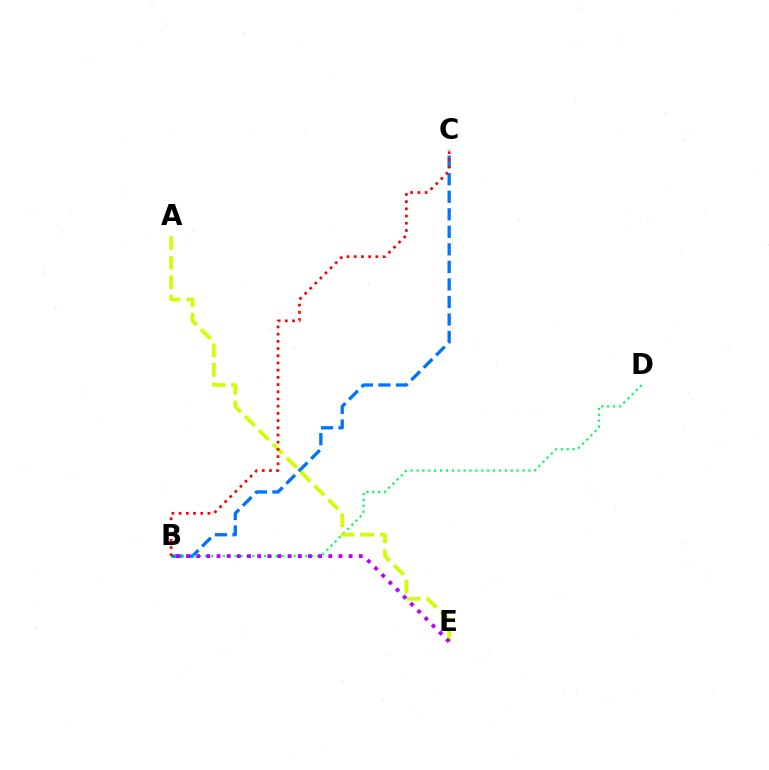{('B', 'C'): [{'color': '#0074ff', 'line_style': 'dashed', 'thickness': 2.38}, {'color': '#ff0000', 'line_style': 'dotted', 'thickness': 1.96}], ('B', 'D'): [{'color': '#00ff5c', 'line_style': 'dotted', 'thickness': 1.6}], ('A', 'E'): [{'color': '#d1ff00', 'line_style': 'dashed', 'thickness': 2.67}], ('B', 'E'): [{'color': '#b900ff', 'line_style': 'dotted', 'thickness': 2.76}]}